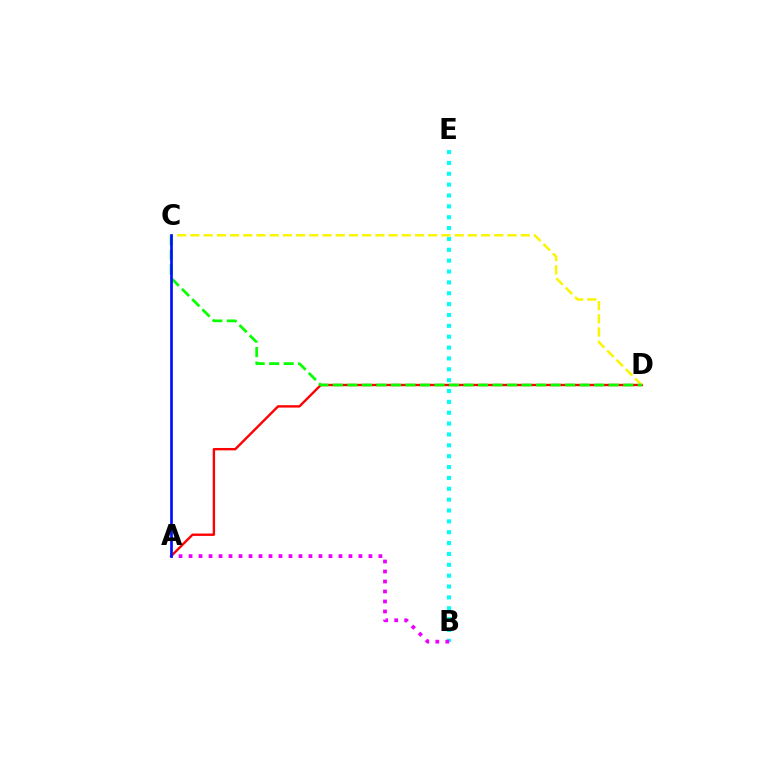{('A', 'D'): [{'color': '#ff0000', 'line_style': 'solid', 'thickness': 1.71}], ('B', 'E'): [{'color': '#00fff6', 'line_style': 'dotted', 'thickness': 2.95}], ('C', 'D'): [{'color': '#fcf500', 'line_style': 'dashed', 'thickness': 1.8}, {'color': '#08ff00', 'line_style': 'dashed', 'thickness': 1.97}], ('A', 'B'): [{'color': '#ee00ff', 'line_style': 'dotted', 'thickness': 2.72}], ('A', 'C'): [{'color': '#0010ff', 'line_style': 'solid', 'thickness': 1.94}]}